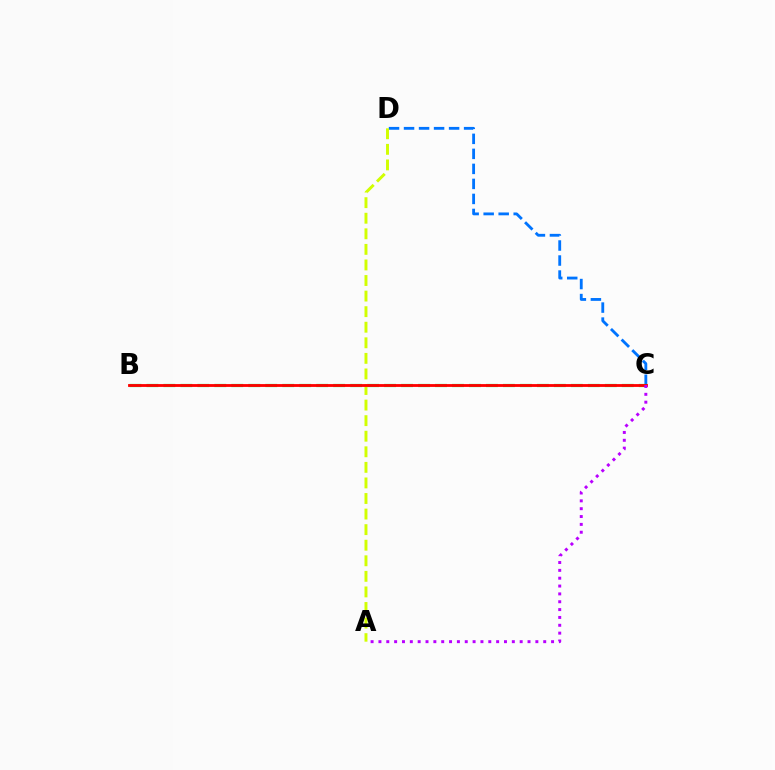{('C', 'D'): [{'color': '#0074ff', 'line_style': 'dashed', 'thickness': 2.04}], ('B', 'C'): [{'color': '#00ff5c', 'line_style': 'dashed', 'thickness': 2.31}, {'color': '#ff0000', 'line_style': 'solid', 'thickness': 2.04}], ('A', 'D'): [{'color': '#d1ff00', 'line_style': 'dashed', 'thickness': 2.12}], ('A', 'C'): [{'color': '#b900ff', 'line_style': 'dotted', 'thickness': 2.13}]}